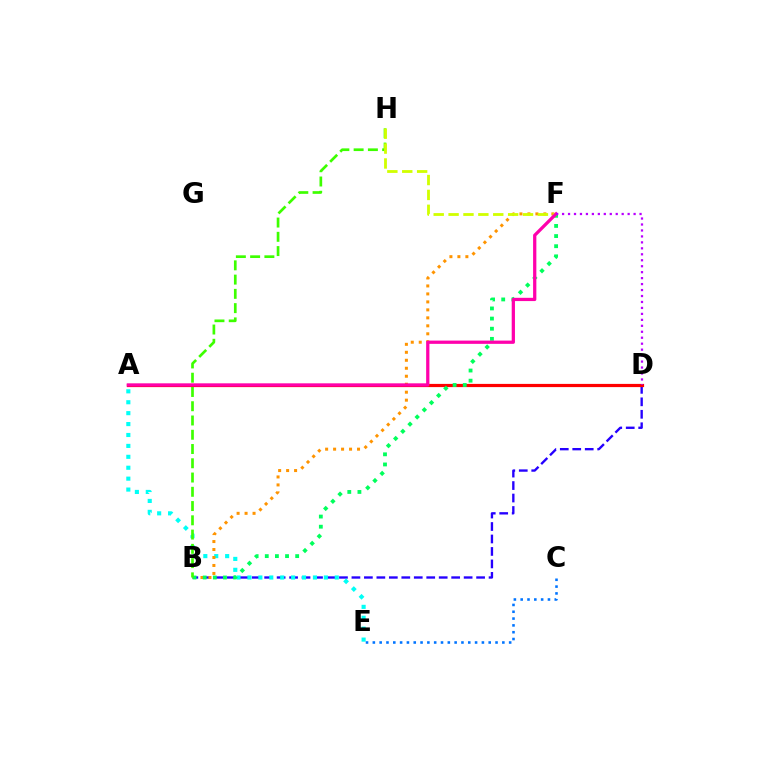{('B', 'D'): [{'color': '#2500ff', 'line_style': 'dashed', 'thickness': 1.69}], ('A', 'E'): [{'color': '#00fff6', 'line_style': 'dotted', 'thickness': 2.97}], ('B', 'F'): [{'color': '#ff9400', 'line_style': 'dotted', 'thickness': 2.17}, {'color': '#00ff5c', 'line_style': 'dotted', 'thickness': 2.75}], ('A', 'D'): [{'color': '#ff0000', 'line_style': 'solid', 'thickness': 2.31}], ('B', 'H'): [{'color': '#3dff00', 'line_style': 'dashed', 'thickness': 1.94}], ('F', 'H'): [{'color': '#d1ff00', 'line_style': 'dashed', 'thickness': 2.02}], ('C', 'E'): [{'color': '#0074ff', 'line_style': 'dotted', 'thickness': 1.85}], ('A', 'F'): [{'color': '#ff00ac', 'line_style': 'solid', 'thickness': 2.35}], ('D', 'F'): [{'color': '#b900ff', 'line_style': 'dotted', 'thickness': 1.62}]}